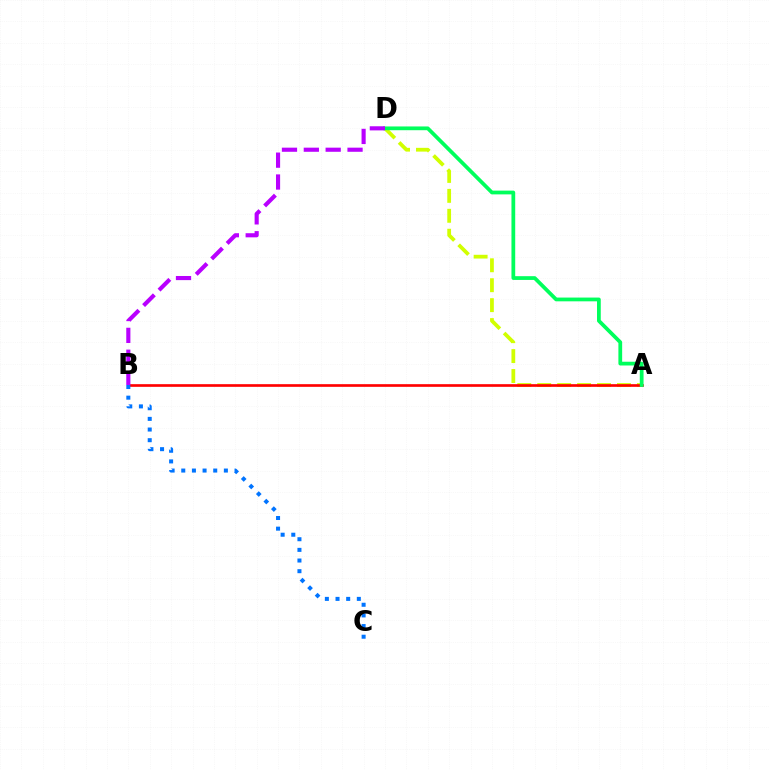{('A', 'D'): [{'color': '#d1ff00', 'line_style': 'dashed', 'thickness': 2.71}, {'color': '#00ff5c', 'line_style': 'solid', 'thickness': 2.7}], ('A', 'B'): [{'color': '#ff0000', 'line_style': 'solid', 'thickness': 1.92}], ('B', 'C'): [{'color': '#0074ff', 'line_style': 'dotted', 'thickness': 2.89}], ('B', 'D'): [{'color': '#b900ff', 'line_style': 'dashed', 'thickness': 2.97}]}